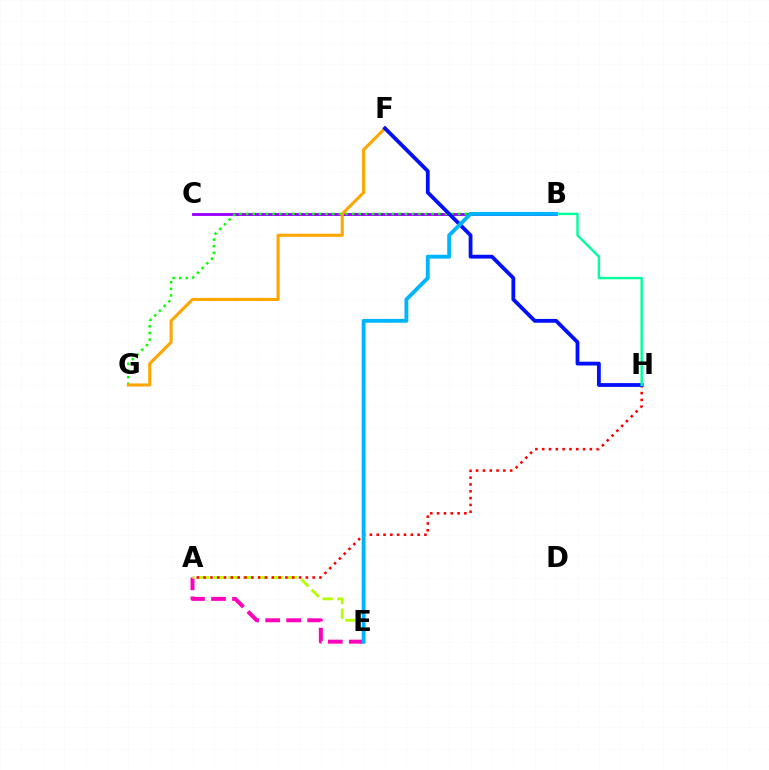{('A', 'E'): [{'color': '#ff00bd', 'line_style': 'dashed', 'thickness': 2.85}, {'color': '#b3ff00', 'line_style': 'dashed', 'thickness': 2.0}], ('B', 'C'): [{'color': '#9b00ff', 'line_style': 'solid', 'thickness': 2.06}], ('B', 'G'): [{'color': '#08ff00', 'line_style': 'dotted', 'thickness': 1.8}], ('F', 'G'): [{'color': '#ffa500', 'line_style': 'solid', 'thickness': 2.21}], ('A', 'H'): [{'color': '#ff0000', 'line_style': 'dotted', 'thickness': 1.85}], ('F', 'H'): [{'color': '#0010ff', 'line_style': 'solid', 'thickness': 2.74}], ('B', 'H'): [{'color': '#00ff9d', 'line_style': 'solid', 'thickness': 1.73}], ('B', 'E'): [{'color': '#00b5ff', 'line_style': 'solid', 'thickness': 2.78}]}